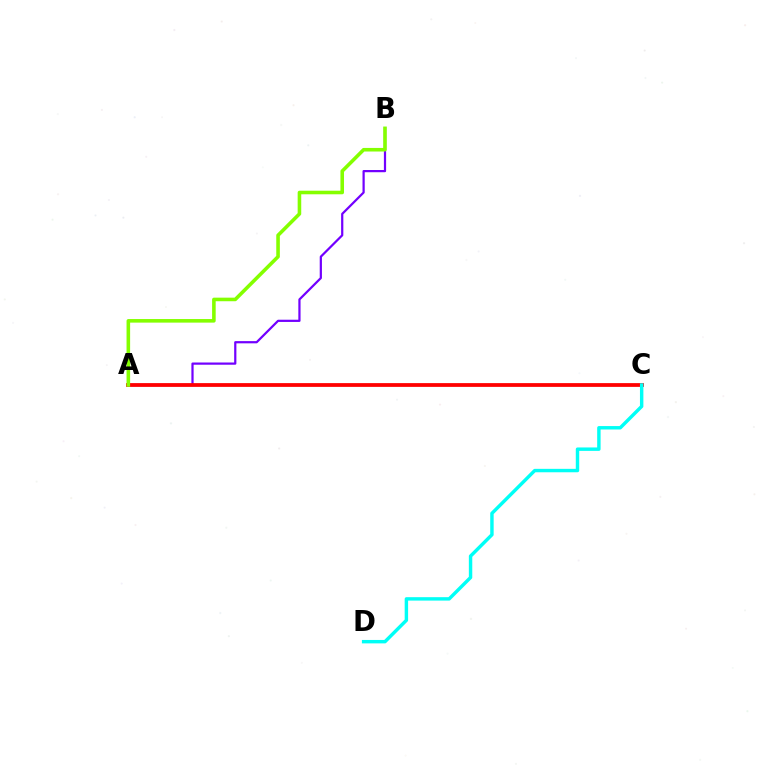{('A', 'B'): [{'color': '#7200ff', 'line_style': 'solid', 'thickness': 1.6}, {'color': '#84ff00', 'line_style': 'solid', 'thickness': 2.58}], ('A', 'C'): [{'color': '#ff0000', 'line_style': 'solid', 'thickness': 2.71}], ('C', 'D'): [{'color': '#00fff6', 'line_style': 'solid', 'thickness': 2.47}]}